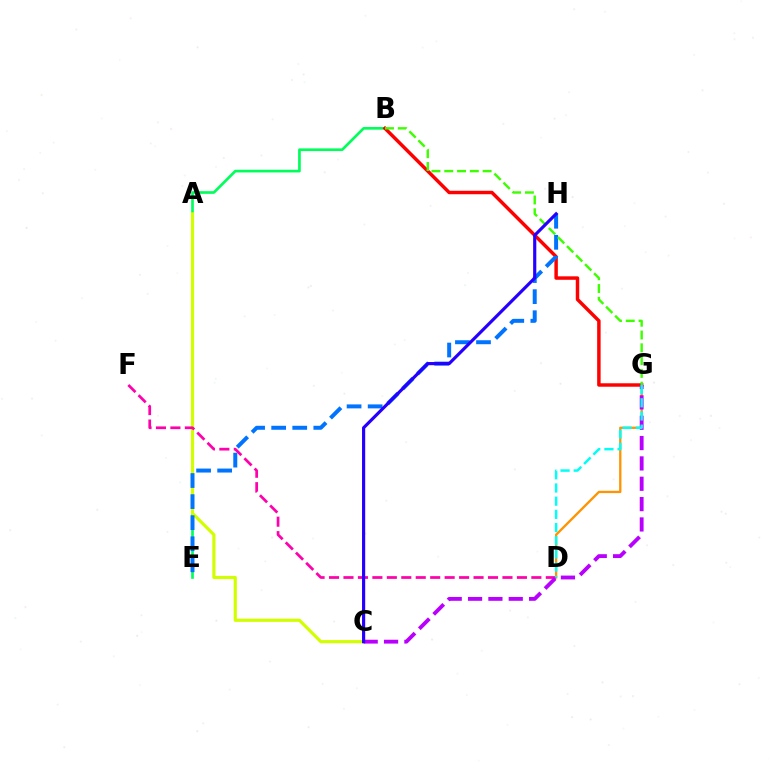{('B', 'E'): [{'color': '#00ff5c', 'line_style': 'solid', 'thickness': 1.93}], ('A', 'C'): [{'color': '#d1ff00', 'line_style': 'solid', 'thickness': 2.28}], ('D', 'G'): [{'color': '#ff9400', 'line_style': 'solid', 'thickness': 1.67}, {'color': '#00fff6', 'line_style': 'dashed', 'thickness': 1.79}], ('D', 'F'): [{'color': '#ff00ac', 'line_style': 'dashed', 'thickness': 1.96}], ('B', 'G'): [{'color': '#ff0000', 'line_style': 'solid', 'thickness': 2.49}, {'color': '#3dff00', 'line_style': 'dashed', 'thickness': 1.74}], ('C', 'G'): [{'color': '#b900ff', 'line_style': 'dashed', 'thickness': 2.76}], ('E', 'H'): [{'color': '#0074ff', 'line_style': 'dashed', 'thickness': 2.86}], ('C', 'H'): [{'color': '#2500ff', 'line_style': 'solid', 'thickness': 2.28}]}